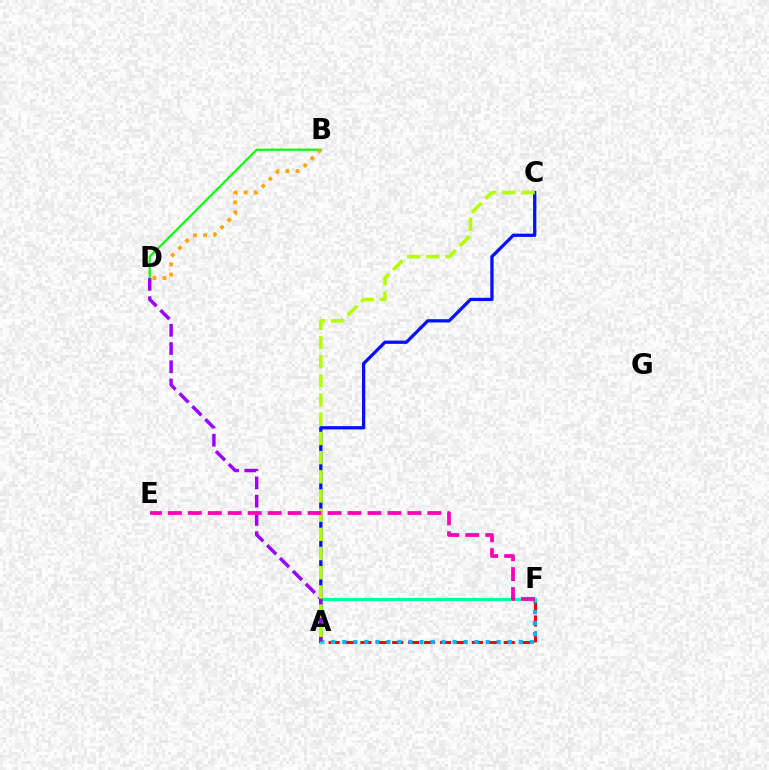{('B', 'D'): [{'color': '#08ff00', 'line_style': 'solid', 'thickness': 1.55}, {'color': '#ffa500', 'line_style': 'dotted', 'thickness': 2.75}], ('A', 'F'): [{'color': '#ff0000', 'line_style': 'dashed', 'thickness': 2.16}, {'color': '#00b5ff', 'line_style': 'dotted', 'thickness': 3.0}, {'color': '#00ff9d', 'line_style': 'solid', 'thickness': 2.24}], ('A', 'C'): [{'color': '#0010ff', 'line_style': 'solid', 'thickness': 2.35}, {'color': '#b3ff00', 'line_style': 'dashed', 'thickness': 2.61}], ('A', 'D'): [{'color': '#9b00ff', 'line_style': 'dashed', 'thickness': 2.48}], ('E', 'F'): [{'color': '#ff00bd', 'line_style': 'dashed', 'thickness': 2.71}]}